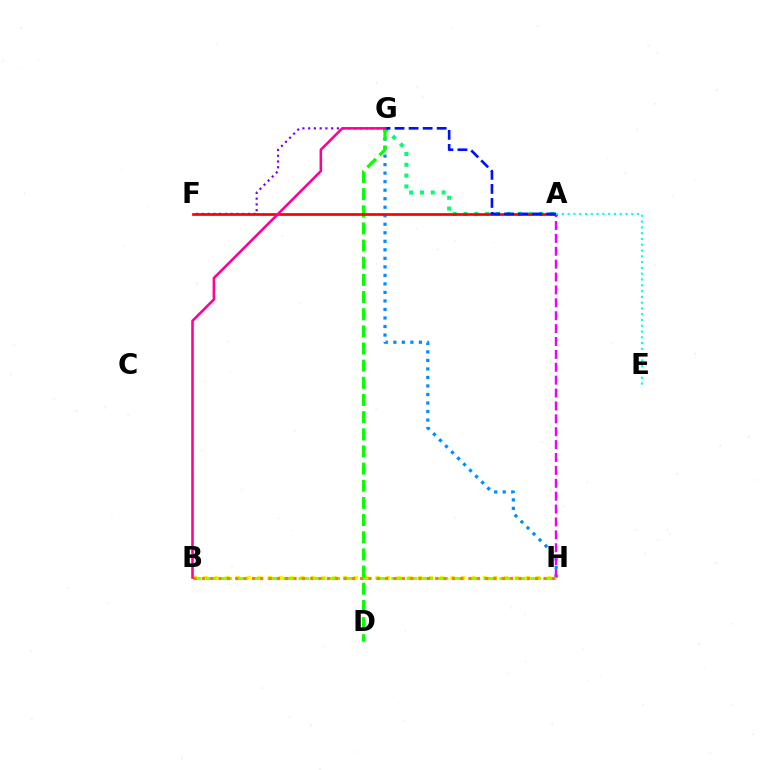{('G', 'H'): [{'color': '#008cff', 'line_style': 'dotted', 'thickness': 2.31}], ('A', 'H'): [{'color': '#ee00ff', 'line_style': 'dashed', 'thickness': 1.75}], ('A', 'G'): [{'color': '#00ff74', 'line_style': 'dotted', 'thickness': 2.94}, {'color': '#0010ff', 'line_style': 'dashed', 'thickness': 1.91}], ('B', 'H'): [{'color': '#fcf500', 'line_style': 'dotted', 'thickness': 2.91}, {'color': '#84ff00', 'line_style': 'dashed', 'thickness': 2.1}, {'color': '#ff7c00', 'line_style': 'dotted', 'thickness': 2.26}], ('F', 'G'): [{'color': '#7200ff', 'line_style': 'dotted', 'thickness': 1.56}], ('D', 'G'): [{'color': '#08ff00', 'line_style': 'dashed', 'thickness': 2.33}], ('A', 'F'): [{'color': '#ff0000', 'line_style': 'solid', 'thickness': 1.95}], ('B', 'G'): [{'color': '#ff0094', 'line_style': 'solid', 'thickness': 1.83}], ('A', 'E'): [{'color': '#00fff6', 'line_style': 'dotted', 'thickness': 1.57}]}